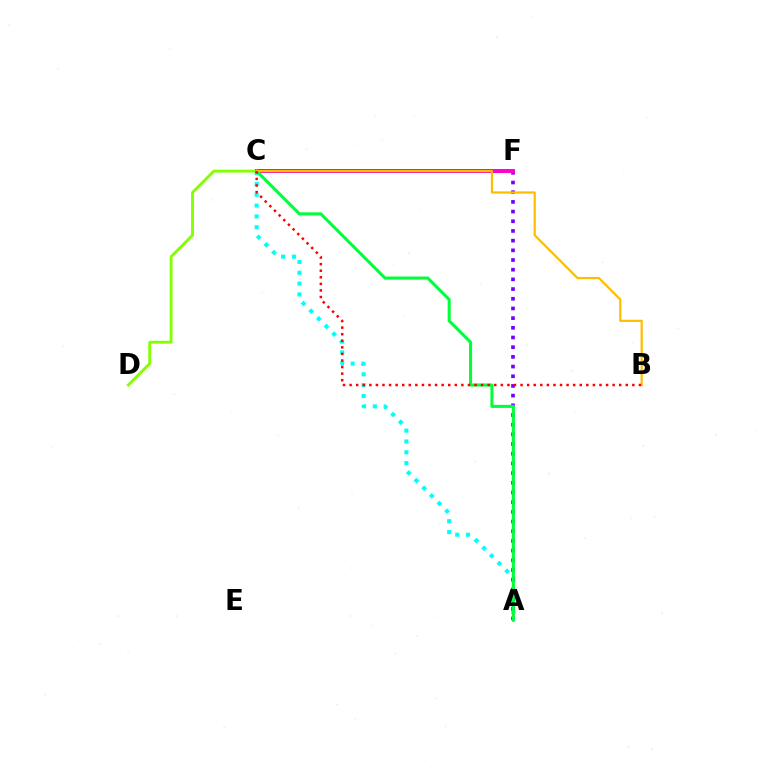{('A', 'C'): [{'color': '#00fff6', 'line_style': 'dotted', 'thickness': 2.94}, {'color': '#00ff39', 'line_style': 'solid', 'thickness': 2.2}], ('C', 'F'): [{'color': '#004bff', 'line_style': 'solid', 'thickness': 2.15}, {'color': '#ff00cf', 'line_style': 'solid', 'thickness': 2.83}], ('A', 'F'): [{'color': '#7200ff', 'line_style': 'dotted', 'thickness': 2.63}], ('C', 'D'): [{'color': '#84ff00', 'line_style': 'solid', 'thickness': 2.08}], ('B', 'C'): [{'color': '#ffbd00', 'line_style': 'solid', 'thickness': 1.59}, {'color': '#ff0000', 'line_style': 'dotted', 'thickness': 1.79}]}